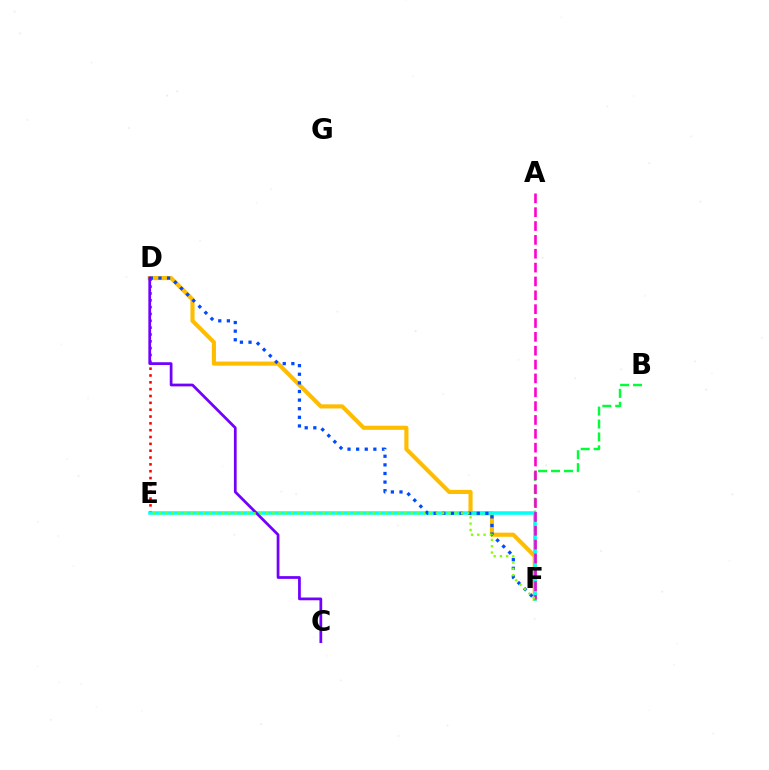{('D', 'F'): [{'color': '#ffbd00', 'line_style': 'solid', 'thickness': 2.96}, {'color': '#004bff', 'line_style': 'dotted', 'thickness': 2.34}], ('B', 'F'): [{'color': '#00ff39', 'line_style': 'dashed', 'thickness': 1.76}], ('D', 'E'): [{'color': '#ff0000', 'line_style': 'dotted', 'thickness': 1.86}], ('E', 'F'): [{'color': '#00fff6', 'line_style': 'solid', 'thickness': 2.54}, {'color': '#84ff00', 'line_style': 'dotted', 'thickness': 1.71}], ('A', 'F'): [{'color': '#ff00cf', 'line_style': 'dashed', 'thickness': 1.88}], ('C', 'D'): [{'color': '#7200ff', 'line_style': 'solid', 'thickness': 1.98}]}